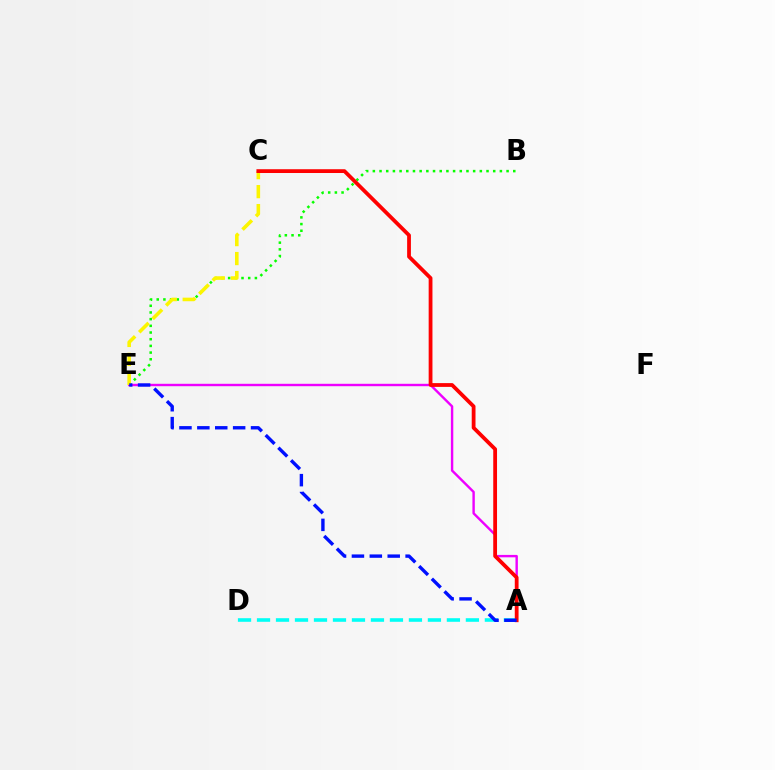{('A', 'E'): [{'color': '#ee00ff', 'line_style': 'solid', 'thickness': 1.73}, {'color': '#0010ff', 'line_style': 'dashed', 'thickness': 2.43}], ('A', 'D'): [{'color': '#00fff6', 'line_style': 'dashed', 'thickness': 2.58}], ('B', 'E'): [{'color': '#08ff00', 'line_style': 'dotted', 'thickness': 1.82}], ('C', 'E'): [{'color': '#fcf500', 'line_style': 'dashed', 'thickness': 2.58}], ('A', 'C'): [{'color': '#ff0000', 'line_style': 'solid', 'thickness': 2.72}]}